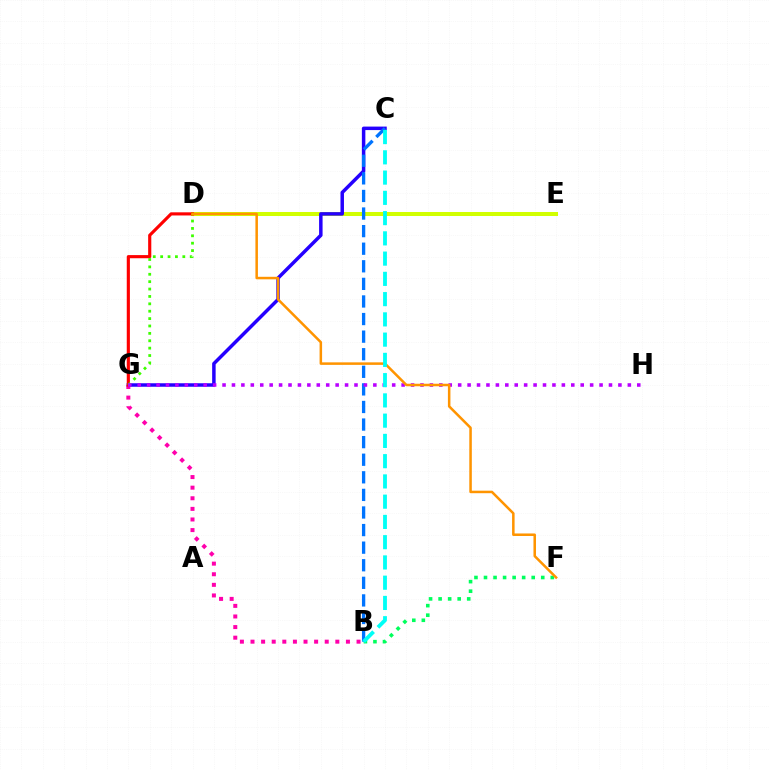{('D', 'E'): [{'color': '#d1ff00', 'line_style': 'solid', 'thickness': 2.89}], ('C', 'G'): [{'color': '#2500ff', 'line_style': 'solid', 'thickness': 2.51}], ('B', 'F'): [{'color': '#00ff5c', 'line_style': 'dotted', 'thickness': 2.59}], ('B', 'C'): [{'color': '#0074ff', 'line_style': 'dashed', 'thickness': 2.39}, {'color': '#00fff6', 'line_style': 'dashed', 'thickness': 2.75}], ('B', 'G'): [{'color': '#ff00ac', 'line_style': 'dotted', 'thickness': 2.88}], ('D', 'G'): [{'color': '#ff0000', 'line_style': 'solid', 'thickness': 2.27}, {'color': '#3dff00', 'line_style': 'dotted', 'thickness': 2.01}], ('G', 'H'): [{'color': '#b900ff', 'line_style': 'dotted', 'thickness': 2.56}], ('D', 'F'): [{'color': '#ff9400', 'line_style': 'solid', 'thickness': 1.82}]}